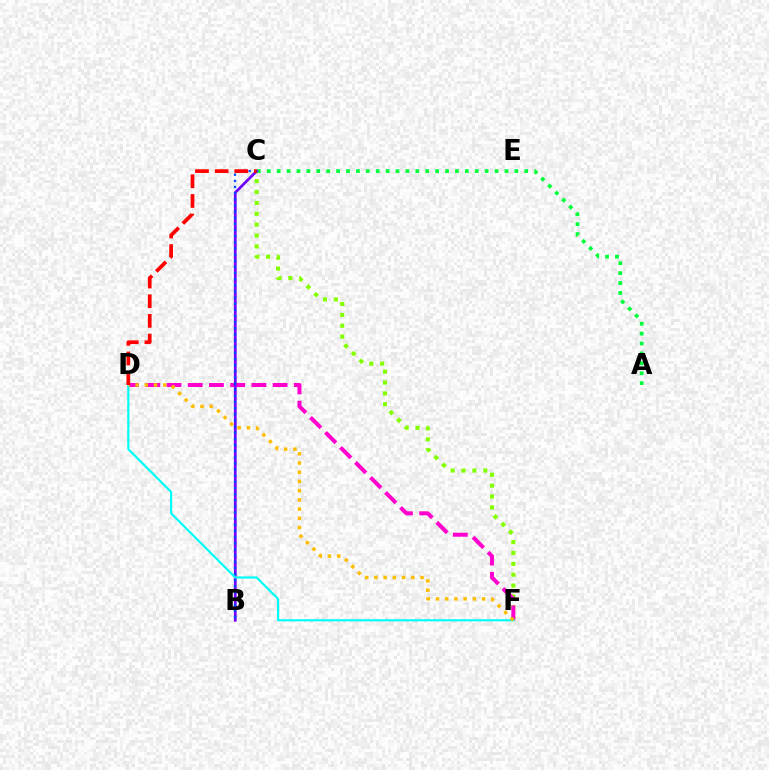{('C', 'F'): [{'color': '#84ff00', 'line_style': 'dotted', 'thickness': 2.96}], ('A', 'C'): [{'color': '#00ff39', 'line_style': 'dotted', 'thickness': 2.69}], ('D', 'F'): [{'color': '#ff00cf', 'line_style': 'dashed', 'thickness': 2.88}, {'color': '#00fff6', 'line_style': 'solid', 'thickness': 1.57}, {'color': '#ffbd00', 'line_style': 'dotted', 'thickness': 2.5}], ('B', 'C'): [{'color': '#7200ff', 'line_style': 'solid', 'thickness': 1.96}, {'color': '#004bff', 'line_style': 'dotted', 'thickness': 1.67}], ('C', 'D'): [{'color': '#ff0000', 'line_style': 'dashed', 'thickness': 2.67}]}